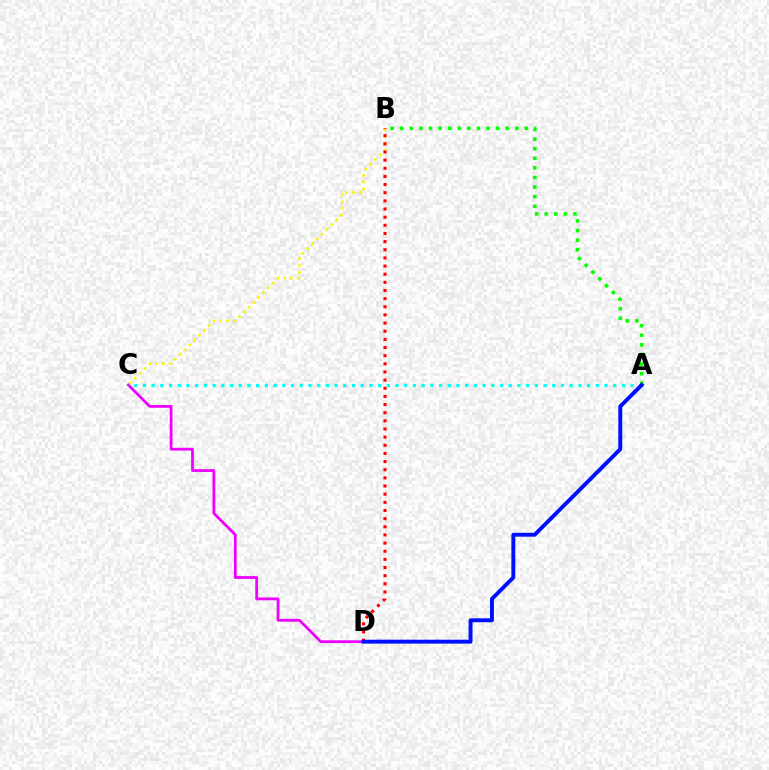{('B', 'C'): [{'color': '#fcf500', 'line_style': 'dotted', 'thickness': 1.85}], ('B', 'D'): [{'color': '#ff0000', 'line_style': 'dotted', 'thickness': 2.21}], ('C', 'D'): [{'color': '#ee00ff', 'line_style': 'solid', 'thickness': 1.99}], ('A', 'C'): [{'color': '#00fff6', 'line_style': 'dotted', 'thickness': 2.37}], ('A', 'B'): [{'color': '#08ff00', 'line_style': 'dotted', 'thickness': 2.6}], ('A', 'D'): [{'color': '#0010ff', 'line_style': 'solid', 'thickness': 2.83}]}